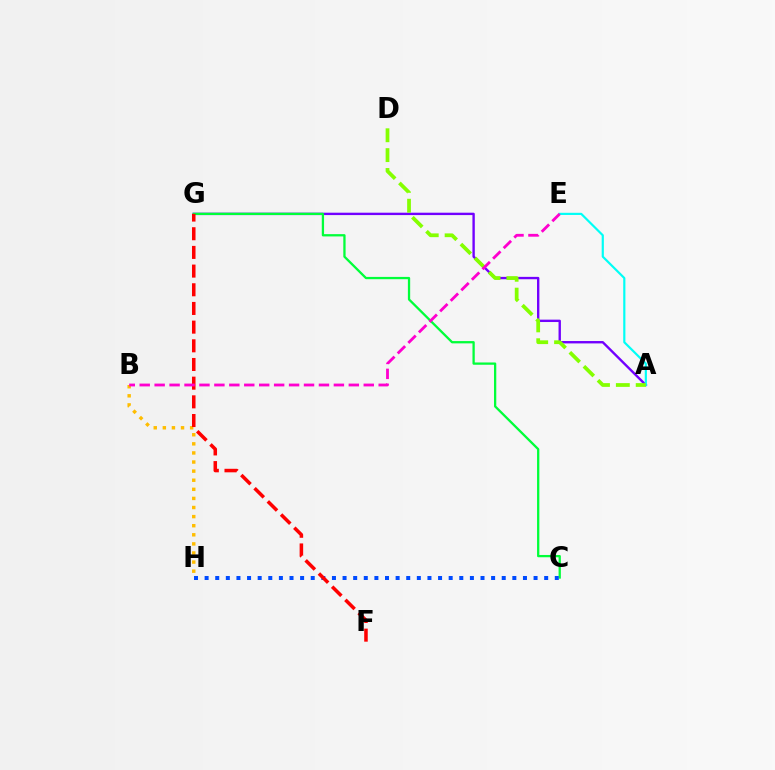{('A', 'G'): [{'color': '#7200ff', 'line_style': 'solid', 'thickness': 1.71}], ('A', 'E'): [{'color': '#00fff6', 'line_style': 'solid', 'thickness': 1.57}], ('B', 'H'): [{'color': '#ffbd00', 'line_style': 'dotted', 'thickness': 2.47}], ('C', 'G'): [{'color': '#00ff39', 'line_style': 'solid', 'thickness': 1.65}], ('C', 'H'): [{'color': '#004bff', 'line_style': 'dotted', 'thickness': 2.88}], ('A', 'D'): [{'color': '#84ff00', 'line_style': 'dashed', 'thickness': 2.7}], ('F', 'G'): [{'color': '#ff0000', 'line_style': 'dashed', 'thickness': 2.54}], ('B', 'E'): [{'color': '#ff00cf', 'line_style': 'dashed', 'thickness': 2.03}]}